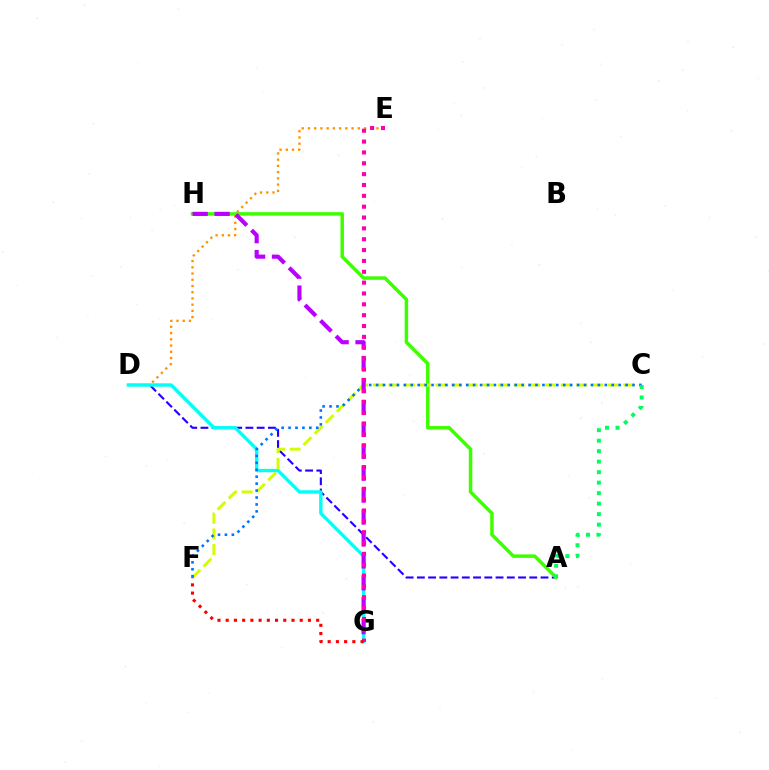{('A', 'D'): [{'color': '#2500ff', 'line_style': 'dashed', 'thickness': 1.53}], ('A', 'H'): [{'color': '#3dff00', 'line_style': 'solid', 'thickness': 2.51}], ('D', 'E'): [{'color': '#ff9400', 'line_style': 'dotted', 'thickness': 1.69}], ('D', 'G'): [{'color': '#00fff6', 'line_style': 'solid', 'thickness': 2.43}], ('C', 'F'): [{'color': '#d1ff00', 'line_style': 'dashed', 'thickness': 2.13}, {'color': '#0074ff', 'line_style': 'dotted', 'thickness': 1.88}], ('G', 'H'): [{'color': '#b900ff', 'line_style': 'dashed', 'thickness': 2.98}], ('A', 'C'): [{'color': '#00ff5c', 'line_style': 'dotted', 'thickness': 2.85}], ('E', 'G'): [{'color': '#ff00ac', 'line_style': 'dotted', 'thickness': 2.95}], ('F', 'G'): [{'color': '#ff0000', 'line_style': 'dotted', 'thickness': 2.23}]}